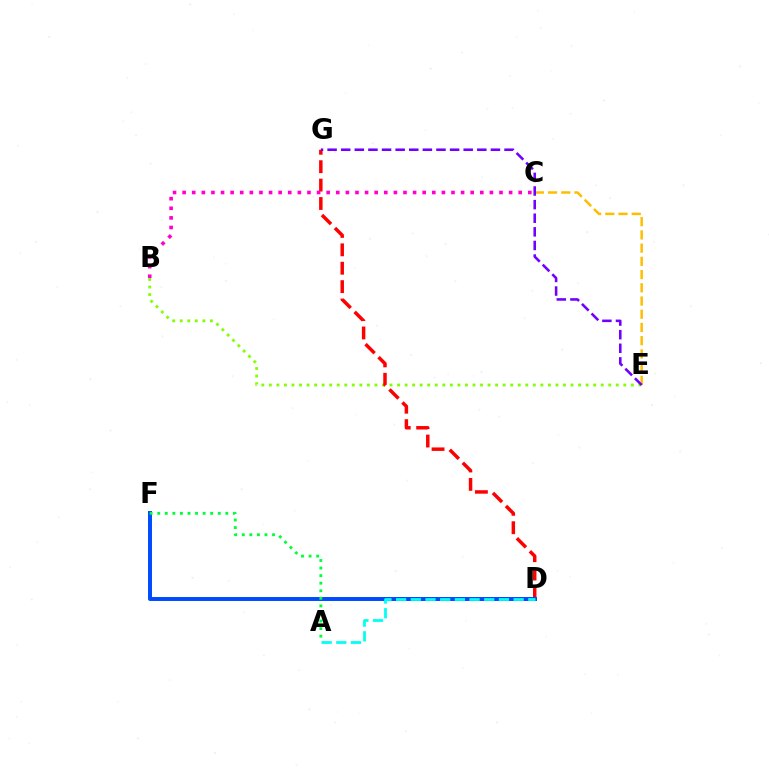{('C', 'E'): [{'color': '#ffbd00', 'line_style': 'dashed', 'thickness': 1.8}], ('B', 'E'): [{'color': '#84ff00', 'line_style': 'dotted', 'thickness': 2.05}], ('D', 'G'): [{'color': '#ff0000', 'line_style': 'dashed', 'thickness': 2.5}], ('D', 'F'): [{'color': '#004bff', 'line_style': 'solid', 'thickness': 2.85}], ('E', 'G'): [{'color': '#7200ff', 'line_style': 'dashed', 'thickness': 1.85}], ('A', 'D'): [{'color': '#00fff6', 'line_style': 'dashed', 'thickness': 2.0}], ('B', 'C'): [{'color': '#ff00cf', 'line_style': 'dotted', 'thickness': 2.61}], ('A', 'F'): [{'color': '#00ff39', 'line_style': 'dotted', 'thickness': 2.06}]}